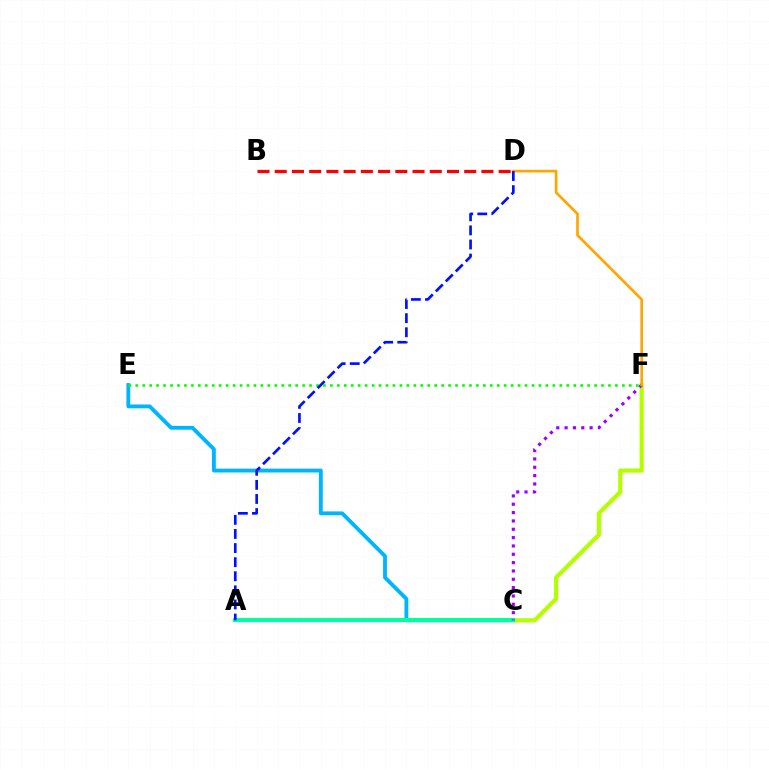{('C', 'E'): [{'color': '#00b5ff', 'line_style': 'solid', 'thickness': 2.76}], ('C', 'F'): [{'color': '#b3ff00', 'line_style': 'solid', 'thickness': 3.0}, {'color': '#9b00ff', 'line_style': 'dotted', 'thickness': 2.27}], ('A', 'C'): [{'color': '#ff00bd', 'line_style': 'solid', 'thickness': 1.73}, {'color': '#00ff9d', 'line_style': 'solid', 'thickness': 2.94}], ('E', 'F'): [{'color': '#08ff00', 'line_style': 'dotted', 'thickness': 1.89}], ('D', 'F'): [{'color': '#ffa500', 'line_style': 'solid', 'thickness': 1.91}], ('A', 'D'): [{'color': '#0010ff', 'line_style': 'dashed', 'thickness': 1.92}], ('B', 'D'): [{'color': '#ff0000', 'line_style': 'dashed', 'thickness': 2.34}]}